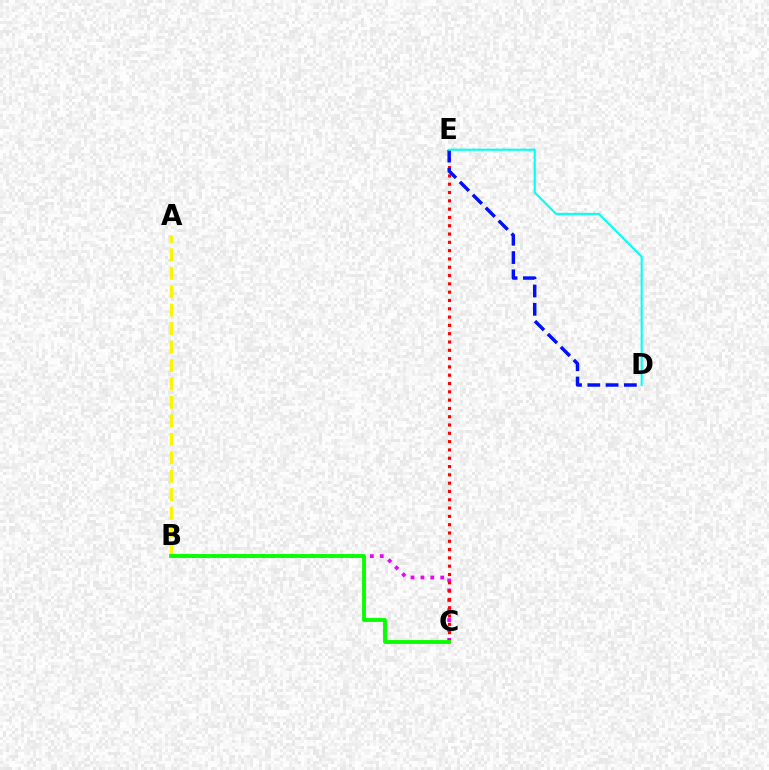{('A', 'B'): [{'color': '#fcf500', 'line_style': 'dashed', 'thickness': 2.51}], ('B', 'C'): [{'color': '#ee00ff', 'line_style': 'dotted', 'thickness': 2.69}, {'color': '#08ff00', 'line_style': 'solid', 'thickness': 2.78}], ('C', 'E'): [{'color': '#ff0000', 'line_style': 'dotted', 'thickness': 2.26}], ('D', 'E'): [{'color': '#0010ff', 'line_style': 'dashed', 'thickness': 2.48}, {'color': '#00fff6', 'line_style': 'solid', 'thickness': 1.5}]}